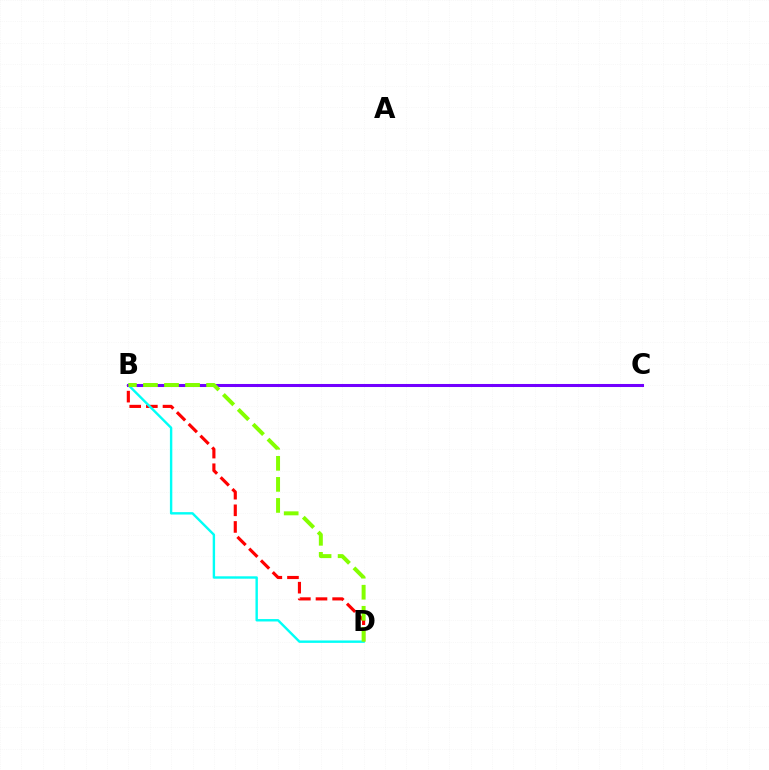{('B', 'D'): [{'color': '#ff0000', 'line_style': 'dashed', 'thickness': 2.26}, {'color': '#00fff6', 'line_style': 'solid', 'thickness': 1.73}, {'color': '#84ff00', 'line_style': 'dashed', 'thickness': 2.86}], ('B', 'C'): [{'color': '#7200ff', 'line_style': 'solid', 'thickness': 2.19}]}